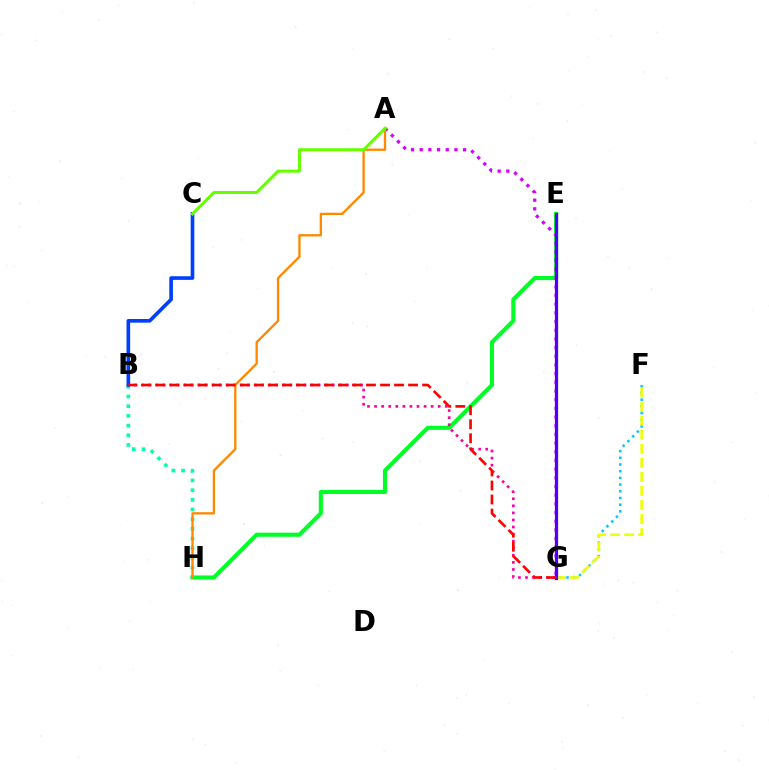{('F', 'G'): [{'color': '#00c7ff', 'line_style': 'dotted', 'thickness': 1.82}, {'color': '#eeff00', 'line_style': 'dashed', 'thickness': 1.91}], ('E', 'H'): [{'color': '#00ff27', 'line_style': 'solid', 'thickness': 2.96}], ('A', 'G'): [{'color': '#d600ff', 'line_style': 'dotted', 'thickness': 2.36}], ('B', 'G'): [{'color': '#ff00a0', 'line_style': 'dotted', 'thickness': 1.92}, {'color': '#ff0000', 'line_style': 'dashed', 'thickness': 1.91}], ('B', 'H'): [{'color': '#00ffaf', 'line_style': 'dotted', 'thickness': 2.63}], ('A', 'H'): [{'color': '#ff8800', 'line_style': 'solid', 'thickness': 1.67}], ('B', 'C'): [{'color': '#003fff', 'line_style': 'solid', 'thickness': 2.62}], ('E', 'G'): [{'color': '#4f00ff', 'line_style': 'solid', 'thickness': 2.33}], ('A', 'C'): [{'color': '#66ff00', 'line_style': 'solid', 'thickness': 2.17}]}